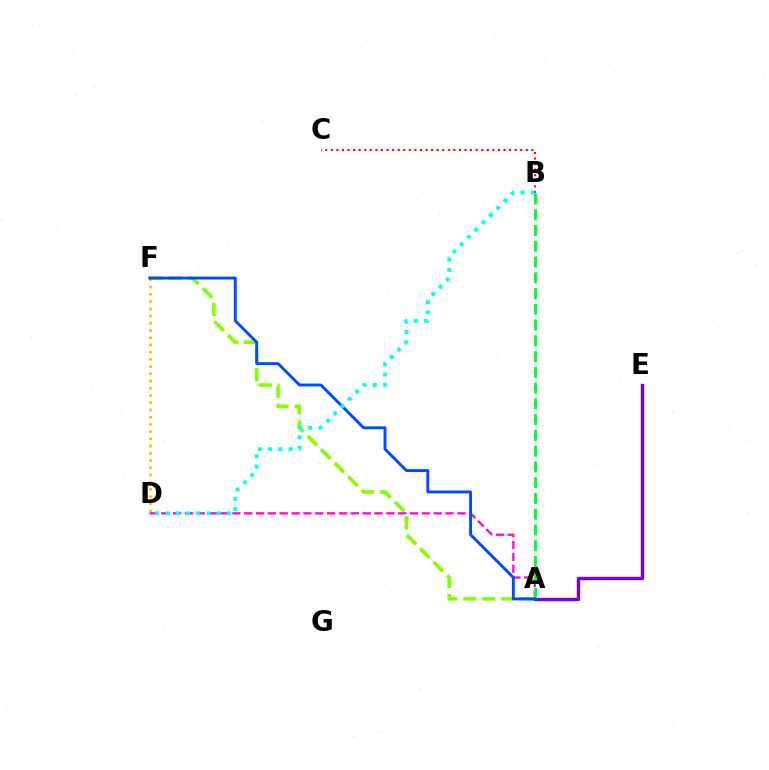{('B', 'C'): [{'color': '#ff0000', 'line_style': 'dotted', 'thickness': 1.51}], ('A', 'F'): [{'color': '#84ff00', 'line_style': 'dashed', 'thickness': 2.59}, {'color': '#004bff', 'line_style': 'solid', 'thickness': 2.09}], ('D', 'F'): [{'color': '#ffbd00', 'line_style': 'dotted', 'thickness': 1.96}], ('A', 'E'): [{'color': '#7200ff', 'line_style': 'solid', 'thickness': 2.43}], ('A', 'D'): [{'color': '#ff00cf', 'line_style': 'dashed', 'thickness': 1.61}], ('A', 'B'): [{'color': '#00ff39', 'line_style': 'dashed', 'thickness': 2.14}], ('B', 'D'): [{'color': '#00fff6', 'line_style': 'dotted', 'thickness': 2.79}]}